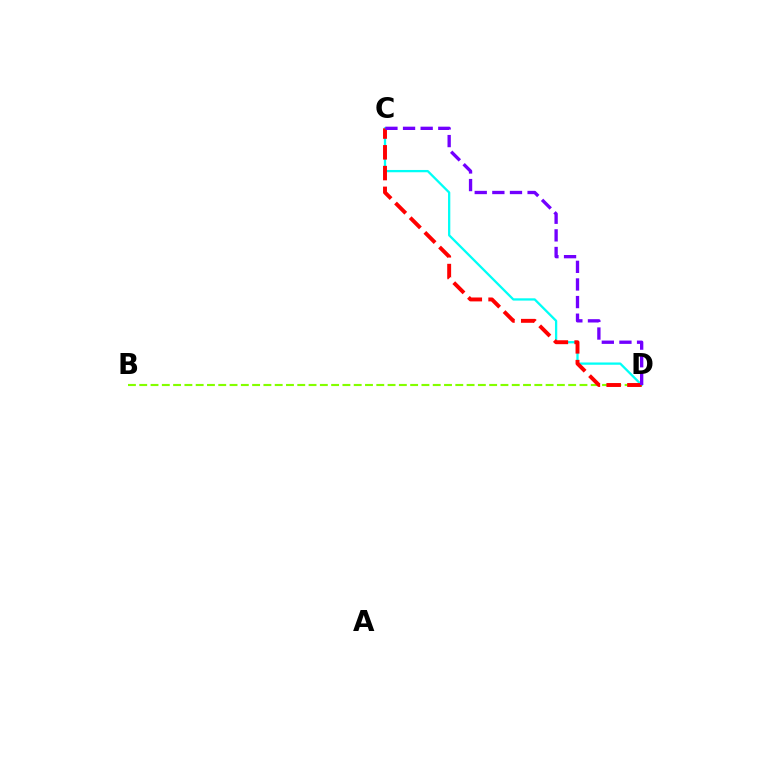{('C', 'D'): [{'color': '#00fff6', 'line_style': 'solid', 'thickness': 1.64}, {'color': '#ff0000', 'line_style': 'dashed', 'thickness': 2.82}, {'color': '#7200ff', 'line_style': 'dashed', 'thickness': 2.39}], ('B', 'D'): [{'color': '#84ff00', 'line_style': 'dashed', 'thickness': 1.53}]}